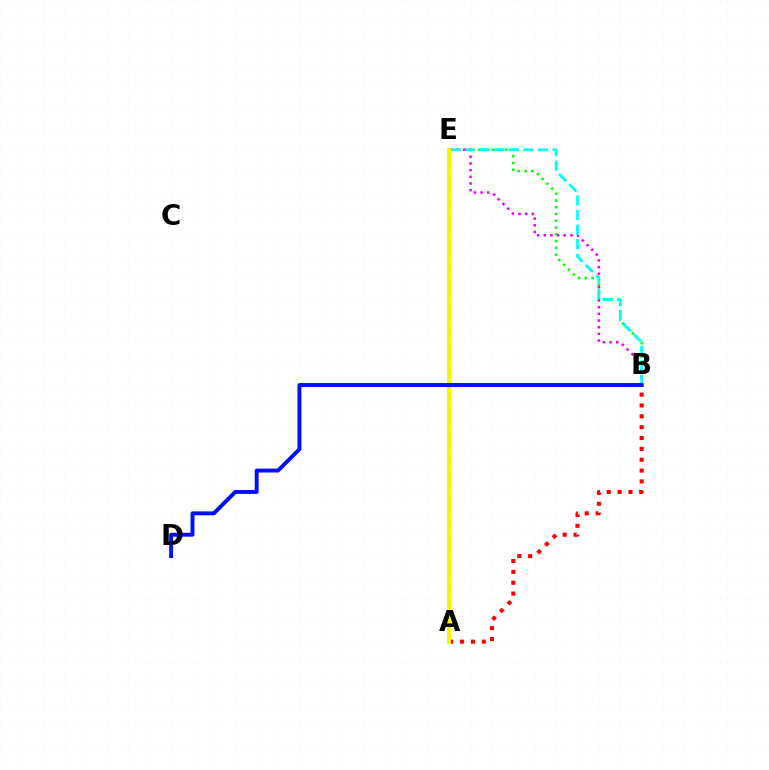{('B', 'E'): [{'color': '#08ff00', 'line_style': 'dotted', 'thickness': 1.84}, {'color': '#ee00ff', 'line_style': 'dotted', 'thickness': 1.81}, {'color': '#00fff6', 'line_style': 'dashed', 'thickness': 1.98}], ('A', 'B'): [{'color': '#ff0000', 'line_style': 'dotted', 'thickness': 2.95}], ('A', 'E'): [{'color': '#fcf500', 'line_style': 'solid', 'thickness': 2.89}], ('B', 'D'): [{'color': '#0010ff', 'line_style': 'solid', 'thickness': 2.82}]}